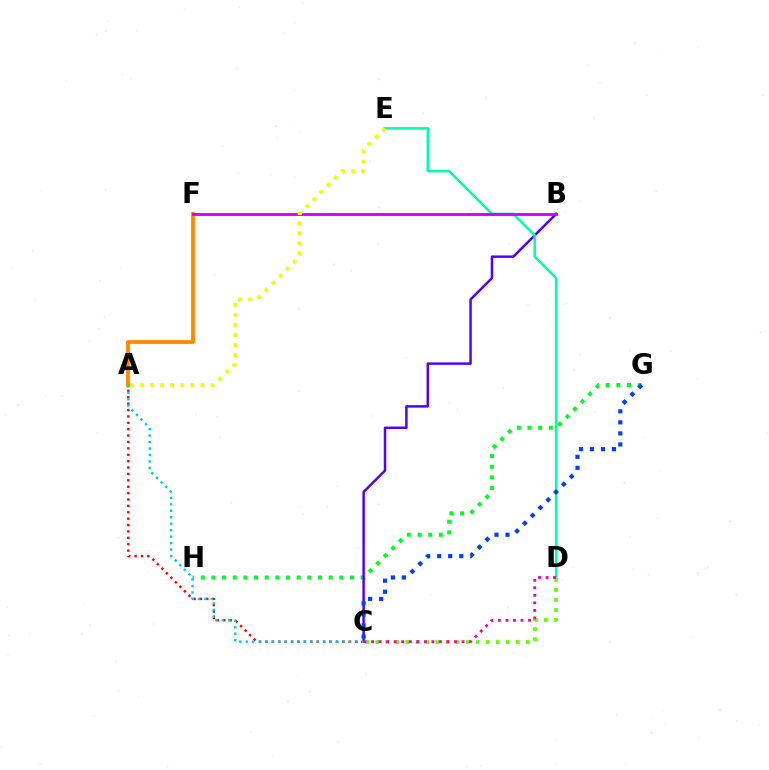{('G', 'H'): [{'color': '#00ff27', 'line_style': 'dotted', 'thickness': 2.9}], ('A', 'C'): [{'color': '#ff0000', 'line_style': 'dotted', 'thickness': 1.74}, {'color': '#00c7ff', 'line_style': 'dotted', 'thickness': 1.76}], ('C', 'D'): [{'color': '#66ff00', 'line_style': 'dotted', 'thickness': 2.73}, {'color': '#ff00a0', 'line_style': 'dotted', 'thickness': 2.05}], ('A', 'F'): [{'color': '#ff8800', 'line_style': 'solid', 'thickness': 2.72}], ('B', 'C'): [{'color': '#4f00ff', 'line_style': 'solid', 'thickness': 1.78}], ('D', 'E'): [{'color': '#00ffaf', 'line_style': 'solid', 'thickness': 1.82}], ('B', 'F'): [{'color': '#d600ff', 'line_style': 'solid', 'thickness': 2.09}], ('A', 'E'): [{'color': '#eeff00', 'line_style': 'dotted', 'thickness': 2.73}], ('C', 'G'): [{'color': '#003fff', 'line_style': 'dotted', 'thickness': 3.0}]}